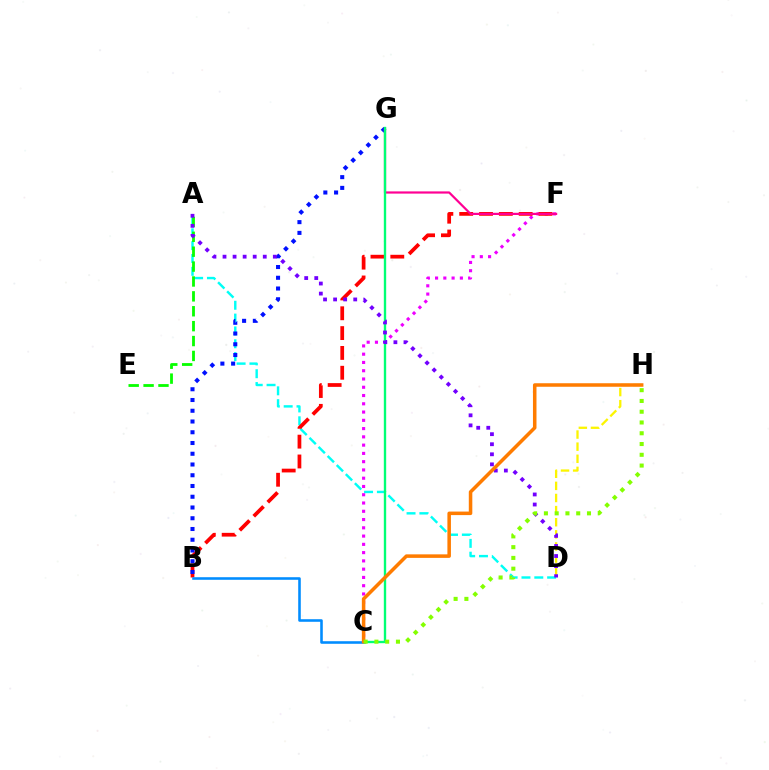{('A', 'D'): [{'color': '#00fff6', 'line_style': 'dashed', 'thickness': 1.74}, {'color': '#7200ff', 'line_style': 'dotted', 'thickness': 2.73}], ('C', 'F'): [{'color': '#ee00ff', 'line_style': 'dotted', 'thickness': 2.25}], ('B', 'F'): [{'color': '#ff0000', 'line_style': 'dashed', 'thickness': 2.69}], ('D', 'H'): [{'color': '#fcf500', 'line_style': 'dashed', 'thickness': 1.65}], ('B', 'G'): [{'color': '#0010ff', 'line_style': 'dotted', 'thickness': 2.92}], ('B', 'C'): [{'color': '#008cff', 'line_style': 'solid', 'thickness': 1.86}], ('F', 'G'): [{'color': '#ff0094', 'line_style': 'solid', 'thickness': 1.59}], ('C', 'G'): [{'color': '#00ff74', 'line_style': 'solid', 'thickness': 1.7}], ('A', 'E'): [{'color': '#08ff00', 'line_style': 'dashed', 'thickness': 2.02}], ('C', 'H'): [{'color': '#ff7c00', 'line_style': 'solid', 'thickness': 2.54}, {'color': '#84ff00', 'line_style': 'dotted', 'thickness': 2.93}]}